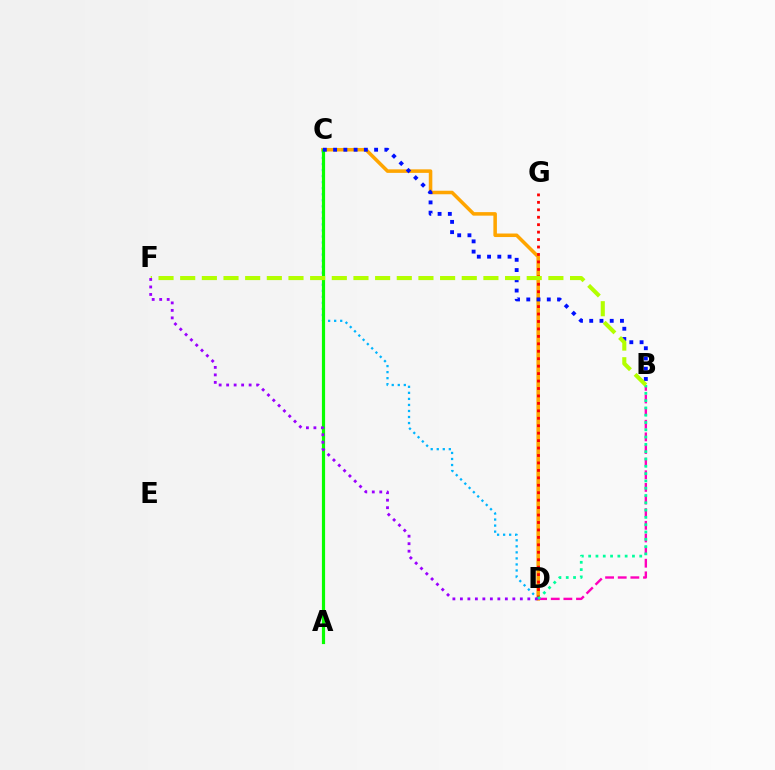{('C', 'D'): [{'color': '#ffa500', 'line_style': 'solid', 'thickness': 2.54}, {'color': '#00b5ff', 'line_style': 'dotted', 'thickness': 1.64}], ('D', 'G'): [{'color': '#ff0000', 'line_style': 'dotted', 'thickness': 2.02}], ('B', 'D'): [{'color': '#ff00bd', 'line_style': 'dashed', 'thickness': 1.72}, {'color': '#00ff9d', 'line_style': 'dotted', 'thickness': 1.98}], ('A', 'C'): [{'color': '#08ff00', 'line_style': 'solid', 'thickness': 2.29}], ('B', 'C'): [{'color': '#0010ff', 'line_style': 'dotted', 'thickness': 2.79}], ('B', 'F'): [{'color': '#b3ff00', 'line_style': 'dashed', 'thickness': 2.94}], ('D', 'F'): [{'color': '#9b00ff', 'line_style': 'dotted', 'thickness': 2.04}]}